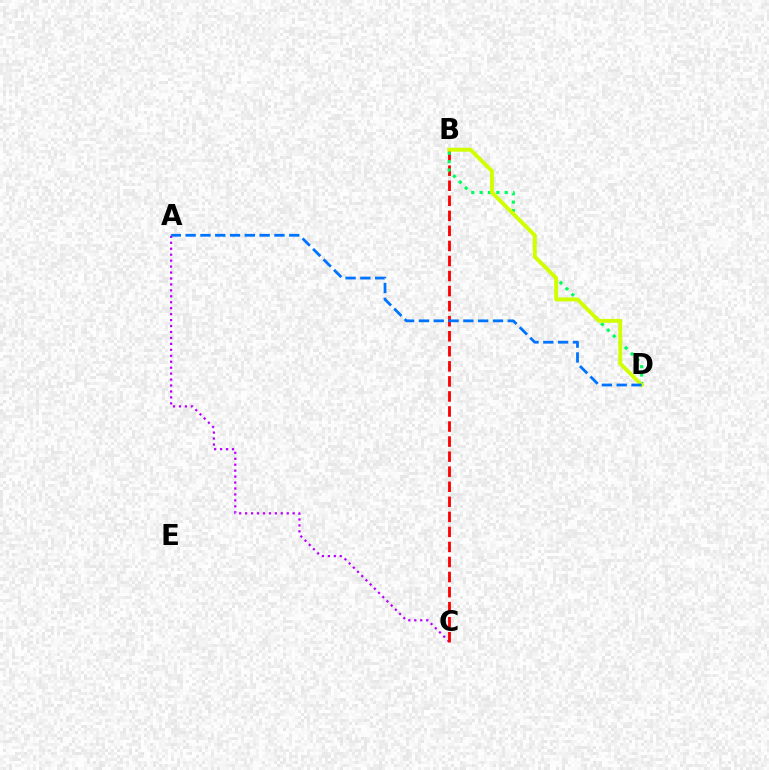{('A', 'C'): [{'color': '#b900ff', 'line_style': 'dotted', 'thickness': 1.62}], ('B', 'C'): [{'color': '#ff0000', 'line_style': 'dashed', 'thickness': 2.04}], ('B', 'D'): [{'color': '#00ff5c', 'line_style': 'dotted', 'thickness': 2.27}, {'color': '#d1ff00', 'line_style': 'solid', 'thickness': 2.8}], ('A', 'D'): [{'color': '#0074ff', 'line_style': 'dashed', 'thickness': 2.01}]}